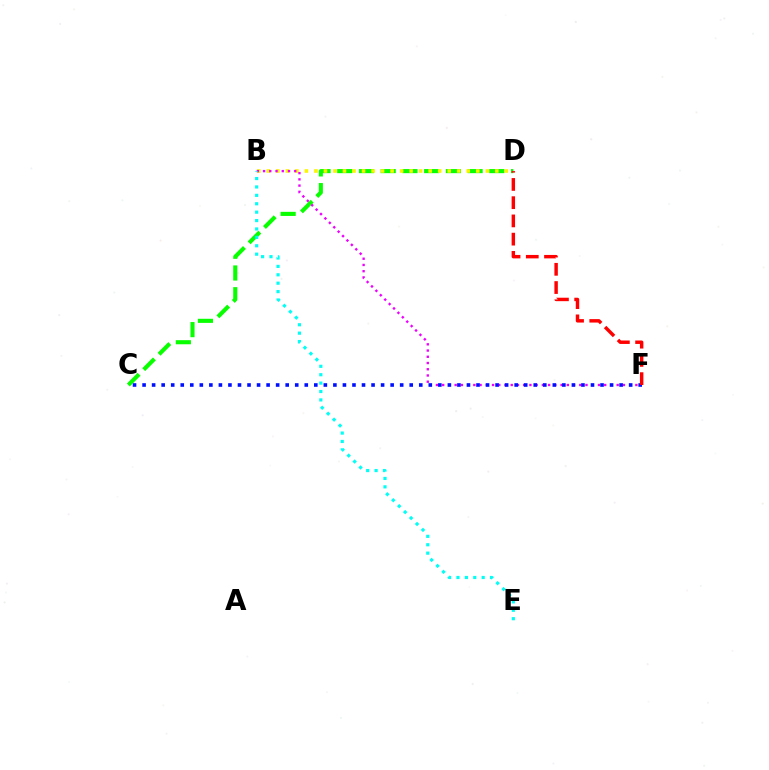{('C', 'D'): [{'color': '#08ff00', 'line_style': 'dashed', 'thickness': 2.95}], ('B', 'D'): [{'color': '#fcf500', 'line_style': 'dotted', 'thickness': 2.59}], ('B', 'F'): [{'color': '#ee00ff', 'line_style': 'dotted', 'thickness': 1.69}], ('B', 'E'): [{'color': '#00fff6', 'line_style': 'dotted', 'thickness': 2.28}], ('C', 'F'): [{'color': '#0010ff', 'line_style': 'dotted', 'thickness': 2.59}], ('D', 'F'): [{'color': '#ff0000', 'line_style': 'dashed', 'thickness': 2.48}]}